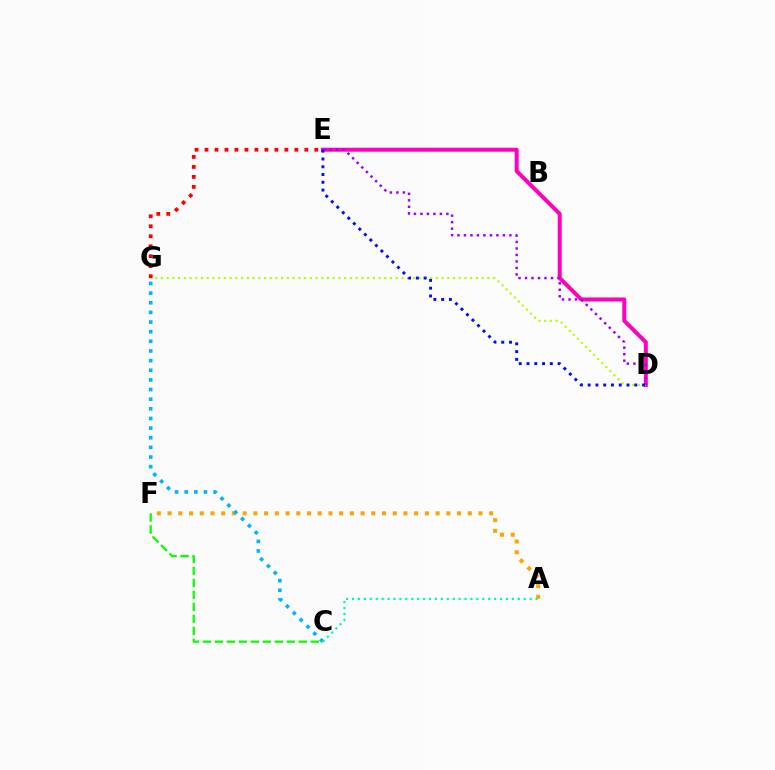{('D', 'E'): [{'color': '#ff00bd', 'line_style': 'solid', 'thickness': 2.87}, {'color': '#9b00ff', 'line_style': 'dotted', 'thickness': 1.76}, {'color': '#0010ff', 'line_style': 'dotted', 'thickness': 2.11}], ('A', 'F'): [{'color': '#ffa500', 'line_style': 'dotted', 'thickness': 2.91}], ('C', 'G'): [{'color': '#00b5ff', 'line_style': 'dotted', 'thickness': 2.62}], ('D', 'G'): [{'color': '#b3ff00', 'line_style': 'dotted', 'thickness': 1.56}], ('E', 'G'): [{'color': '#ff0000', 'line_style': 'dotted', 'thickness': 2.71}], ('A', 'C'): [{'color': '#00ff9d', 'line_style': 'dotted', 'thickness': 1.61}], ('C', 'F'): [{'color': '#08ff00', 'line_style': 'dashed', 'thickness': 1.63}]}